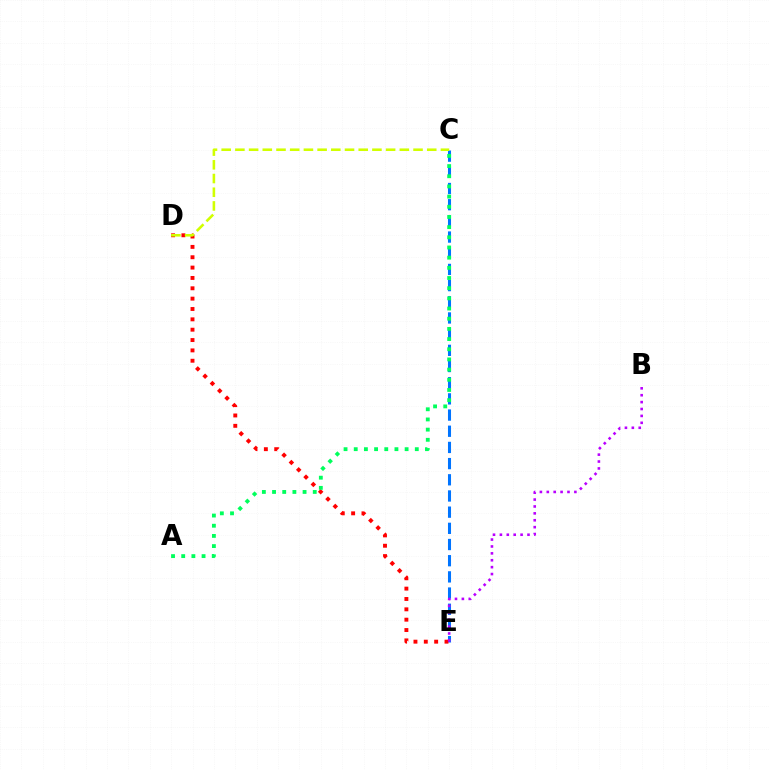{('C', 'E'): [{'color': '#0074ff', 'line_style': 'dashed', 'thickness': 2.2}], ('D', 'E'): [{'color': '#ff0000', 'line_style': 'dotted', 'thickness': 2.81}], ('C', 'D'): [{'color': '#d1ff00', 'line_style': 'dashed', 'thickness': 1.86}], ('A', 'C'): [{'color': '#00ff5c', 'line_style': 'dotted', 'thickness': 2.76}], ('B', 'E'): [{'color': '#b900ff', 'line_style': 'dotted', 'thickness': 1.87}]}